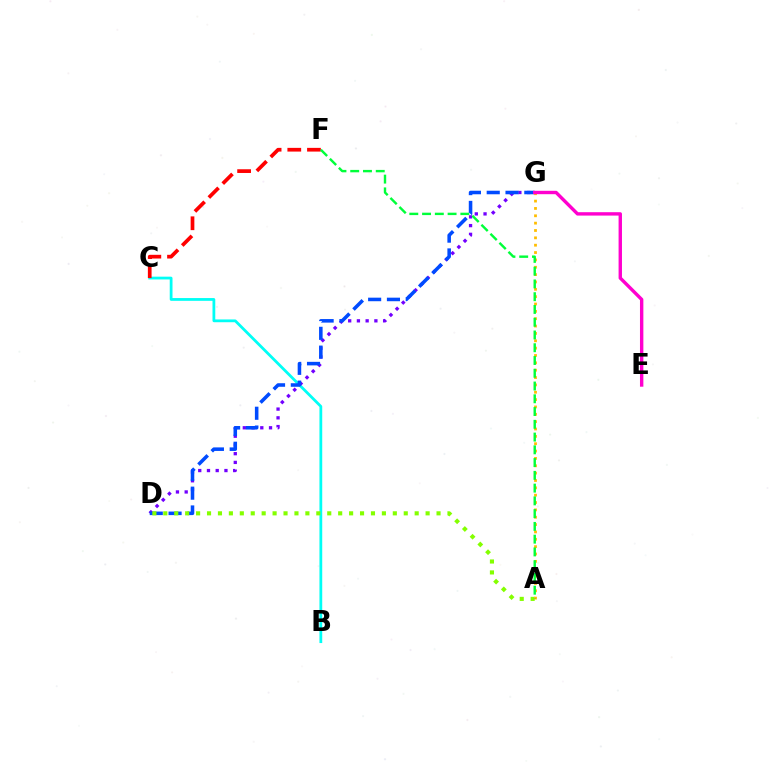{('B', 'C'): [{'color': '#00fff6', 'line_style': 'solid', 'thickness': 2.0}], ('D', 'G'): [{'color': '#7200ff', 'line_style': 'dotted', 'thickness': 2.37}, {'color': '#004bff', 'line_style': 'dashed', 'thickness': 2.55}], ('C', 'F'): [{'color': '#ff0000', 'line_style': 'dashed', 'thickness': 2.67}], ('A', 'D'): [{'color': '#84ff00', 'line_style': 'dotted', 'thickness': 2.97}], ('A', 'G'): [{'color': '#ffbd00', 'line_style': 'dotted', 'thickness': 2.0}], ('E', 'G'): [{'color': '#ff00cf', 'line_style': 'solid', 'thickness': 2.44}], ('A', 'F'): [{'color': '#00ff39', 'line_style': 'dashed', 'thickness': 1.73}]}